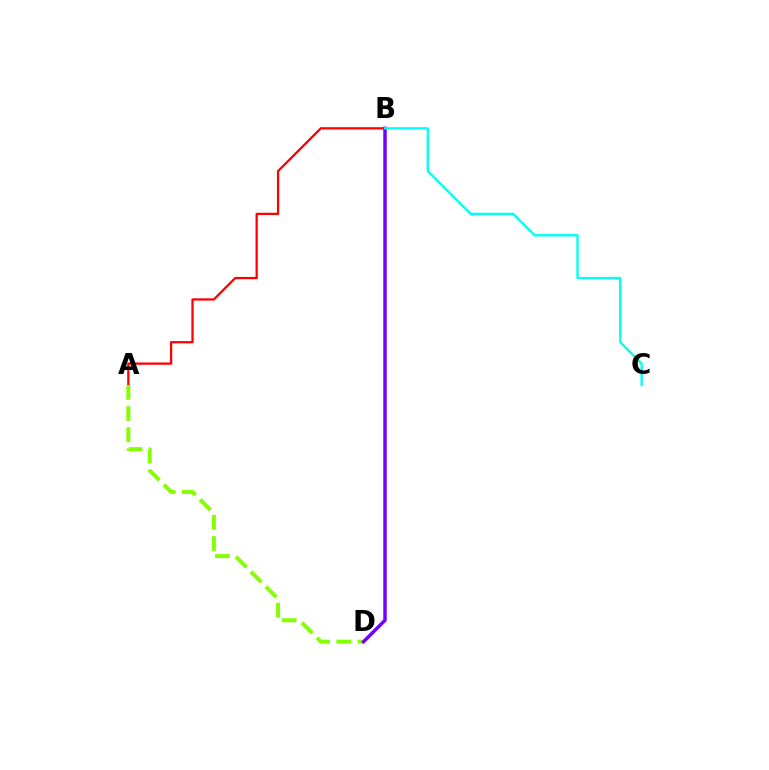{('A', 'B'): [{'color': '#ff0000', 'line_style': 'solid', 'thickness': 1.64}], ('A', 'D'): [{'color': '#84ff00', 'line_style': 'dashed', 'thickness': 2.87}], ('B', 'D'): [{'color': '#7200ff', 'line_style': 'solid', 'thickness': 2.49}], ('B', 'C'): [{'color': '#00fff6', 'line_style': 'solid', 'thickness': 1.7}]}